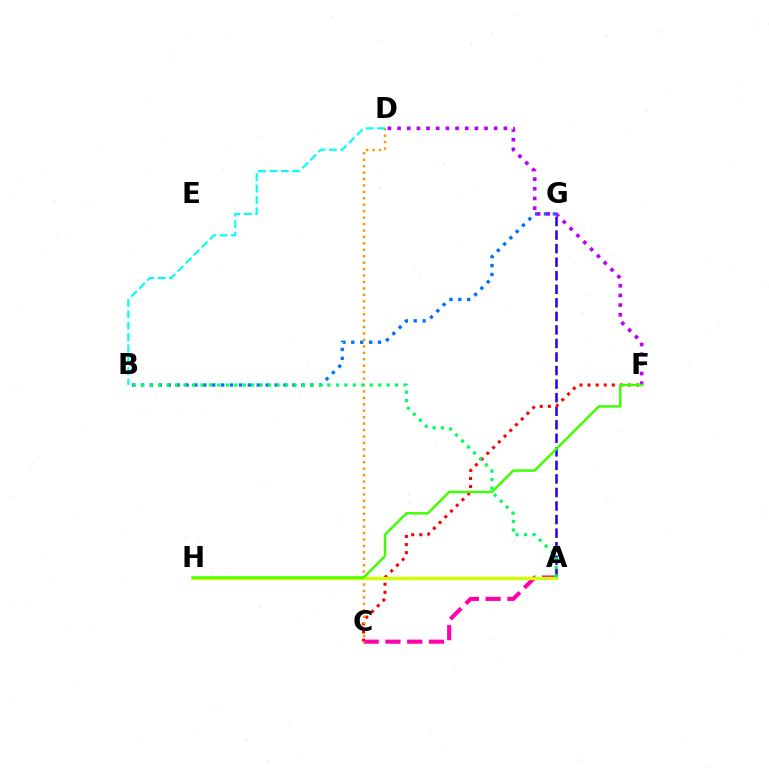{('B', 'G'): [{'color': '#0074ff', 'line_style': 'dotted', 'thickness': 2.42}], ('A', 'G'): [{'color': '#2500ff', 'line_style': 'dashed', 'thickness': 1.84}], ('A', 'C'): [{'color': '#ff00ac', 'line_style': 'dashed', 'thickness': 2.95}], ('D', 'F'): [{'color': '#b900ff', 'line_style': 'dotted', 'thickness': 2.63}], ('C', 'F'): [{'color': '#ff0000', 'line_style': 'dotted', 'thickness': 2.2}], ('C', 'D'): [{'color': '#ff9400', 'line_style': 'dotted', 'thickness': 1.75}], ('A', 'H'): [{'color': '#d1ff00', 'line_style': 'solid', 'thickness': 2.39}], ('A', 'B'): [{'color': '#00ff5c', 'line_style': 'dotted', 'thickness': 2.3}], ('F', 'H'): [{'color': '#3dff00', 'line_style': 'solid', 'thickness': 1.76}], ('B', 'D'): [{'color': '#00fff6', 'line_style': 'dashed', 'thickness': 1.55}]}